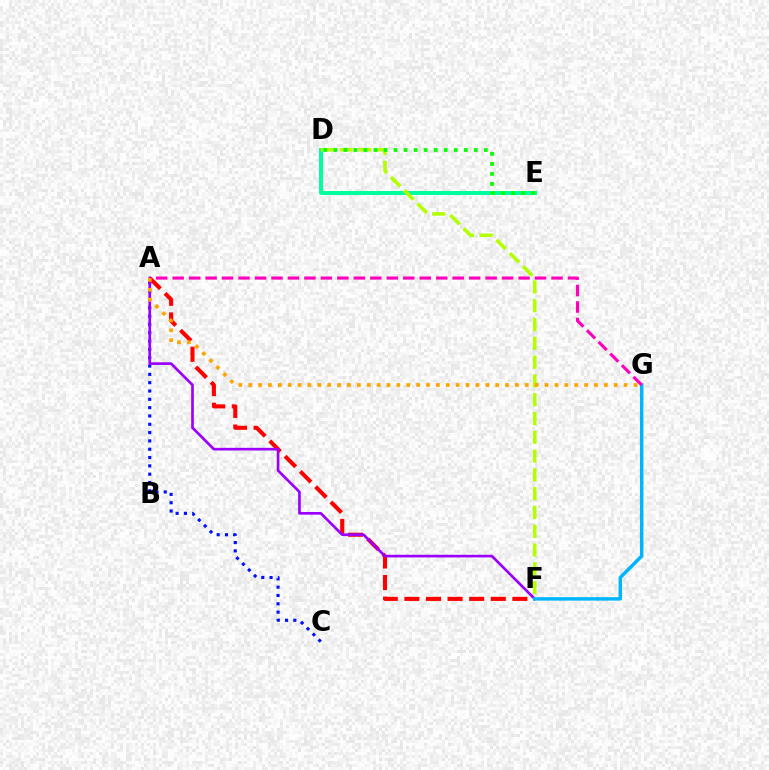{('A', 'C'): [{'color': '#0010ff', 'line_style': 'dotted', 'thickness': 2.26}], ('D', 'E'): [{'color': '#00ff9d', 'line_style': 'solid', 'thickness': 2.86}, {'color': '#08ff00', 'line_style': 'dotted', 'thickness': 2.73}], ('D', 'F'): [{'color': '#b3ff00', 'line_style': 'dashed', 'thickness': 2.55}], ('A', 'F'): [{'color': '#ff0000', 'line_style': 'dashed', 'thickness': 2.93}, {'color': '#9b00ff', 'line_style': 'solid', 'thickness': 1.92}], ('F', 'G'): [{'color': '#00b5ff', 'line_style': 'solid', 'thickness': 2.49}], ('A', 'G'): [{'color': '#ff00bd', 'line_style': 'dashed', 'thickness': 2.24}, {'color': '#ffa500', 'line_style': 'dotted', 'thickness': 2.68}]}